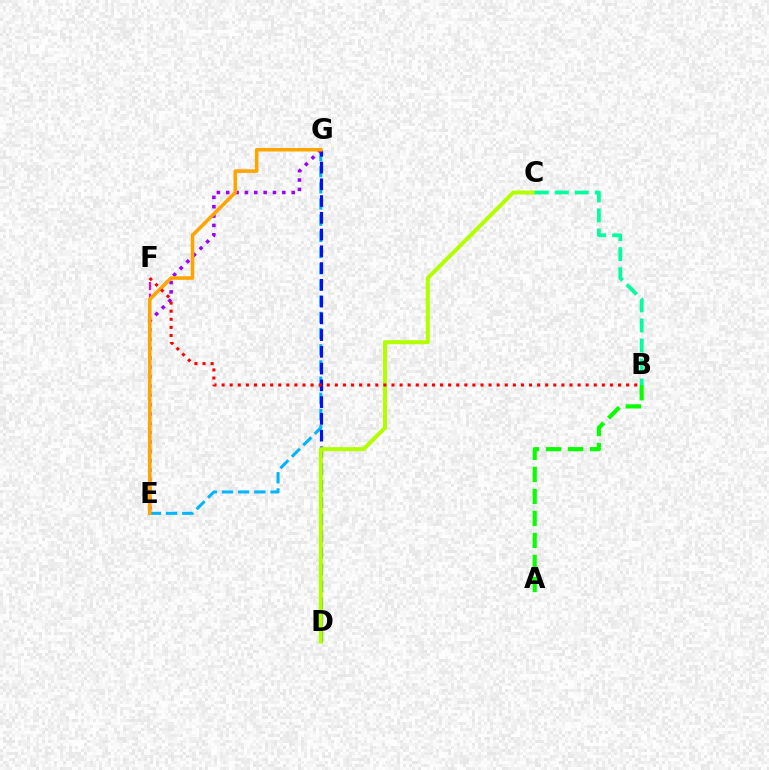{('E', 'G'): [{'color': '#00b5ff', 'line_style': 'dashed', 'thickness': 2.2}, {'color': '#9b00ff', 'line_style': 'dotted', 'thickness': 2.54}, {'color': '#ffa500', 'line_style': 'solid', 'thickness': 2.57}], ('D', 'G'): [{'color': '#0010ff', 'line_style': 'dashed', 'thickness': 2.28}], ('E', 'F'): [{'color': '#ff00bd', 'line_style': 'dashed', 'thickness': 1.59}], ('C', 'D'): [{'color': '#b3ff00', 'line_style': 'solid', 'thickness': 2.9}], ('B', 'F'): [{'color': '#ff0000', 'line_style': 'dotted', 'thickness': 2.2}], ('B', 'C'): [{'color': '#00ff9d', 'line_style': 'dashed', 'thickness': 2.72}], ('A', 'B'): [{'color': '#08ff00', 'line_style': 'dashed', 'thickness': 2.99}]}